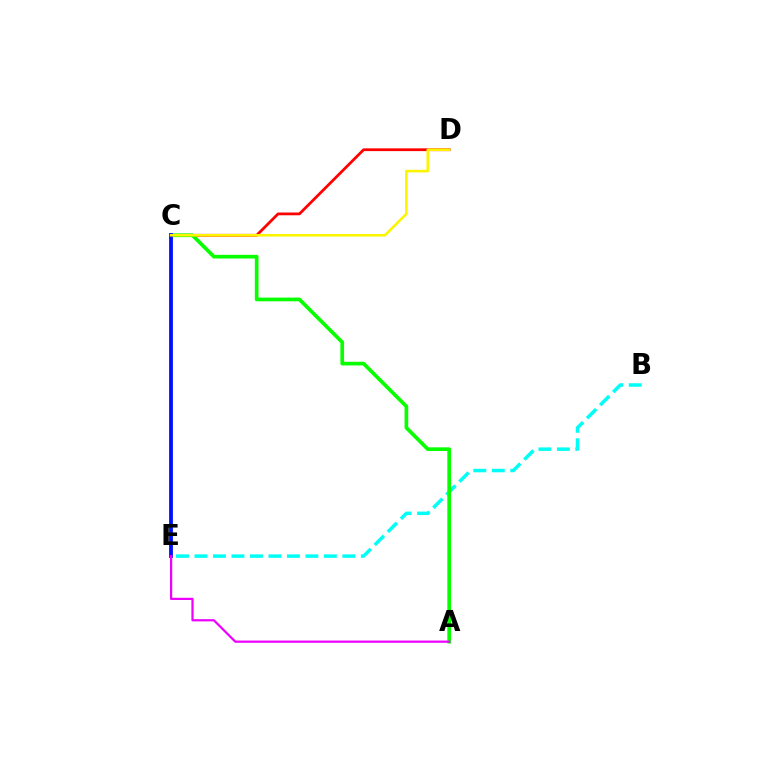{('B', 'E'): [{'color': '#00fff6', 'line_style': 'dashed', 'thickness': 2.51}], ('C', 'D'): [{'color': '#ff0000', 'line_style': 'solid', 'thickness': 1.99}, {'color': '#fcf500', 'line_style': 'solid', 'thickness': 1.86}], ('A', 'C'): [{'color': '#08ff00', 'line_style': 'solid', 'thickness': 2.65}], ('C', 'E'): [{'color': '#0010ff', 'line_style': 'solid', 'thickness': 2.74}], ('A', 'E'): [{'color': '#ee00ff', 'line_style': 'solid', 'thickness': 1.6}]}